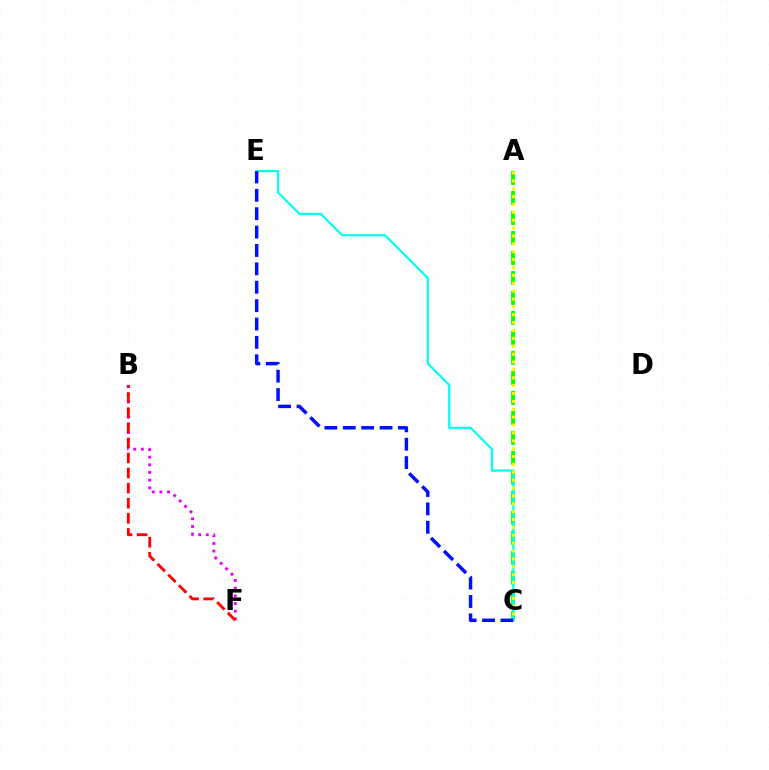{('A', 'C'): [{'color': '#08ff00', 'line_style': 'dashed', 'thickness': 2.72}, {'color': '#fcf500', 'line_style': 'dotted', 'thickness': 2.14}], ('C', 'E'): [{'color': '#00fff6', 'line_style': 'solid', 'thickness': 1.58}, {'color': '#0010ff', 'line_style': 'dashed', 'thickness': 2.5}], ('B', 'F'): [{'color': '#ee00ff', 'line_style': 'dotted', 'thickness': 2.08}, {'color': '#ff0000', 'line_style': 'dashed', 'thickness': 2.05}]}